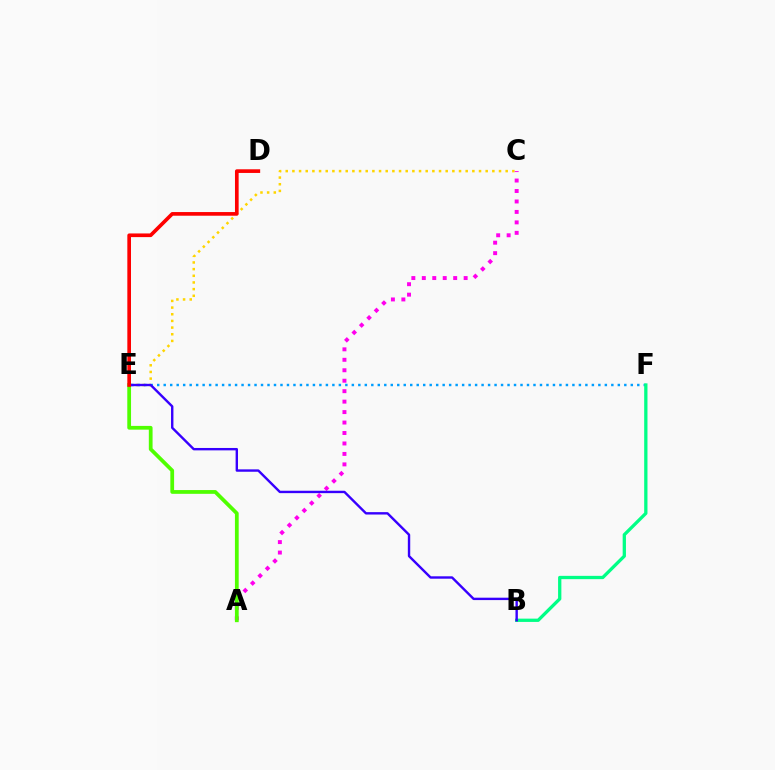{('C', 'E'): [{'color': '#ffd500', 'line_style': 'dotted', 'thickness': 1.81}], ('E', 'F'): [{'color': '#009eff', 'line_style': 'dotted', 'thickness': 1.76}], ('B', 'F'): [{'color': '#00ff86', 'line_style': 'solid', 'thickness': 2.37}], ('A', 'C'): [{'color': '#ff00ed', 'line_style': 'dotted', 'thickness': 2.84}], ('B', 'E'): [{'color': '#3700ff', 'line_style': 'solid', 'thickness': 1.73}], ('A', 'E'): [{'color': '#4fff00', 'line_style': 'solid', 'thickness': 2.7}], ('D', 'E'): [{'color': '#ff0000', 'line_style': 'solid', 'thickness': 2.64}]}